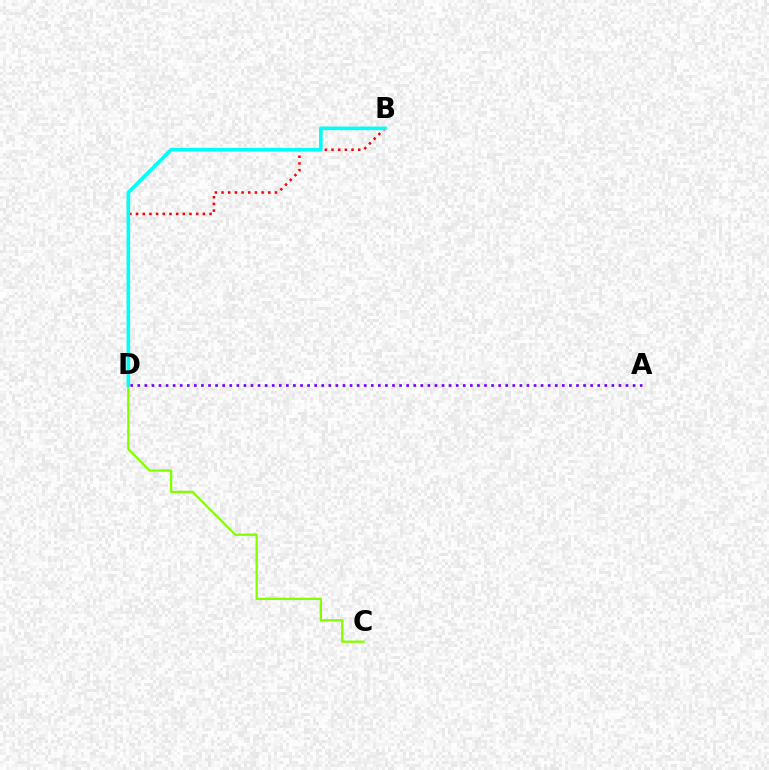{('B', 'D'): [{'color': '#ff0000', 'line_style': 'dotted', 'thickness': 1.81}, {'color': '#00fff6', 'line_style': 'solid', 'thickness': 2.58}], ('C', 'D'): [{'color': '#84ff00', 'line_style': 'solid', 'thickness': 1.66}], ('A', 'D'): [{'color': '#7200ff', 'line_style': 'dotted', 'thickness': 1.92}]}